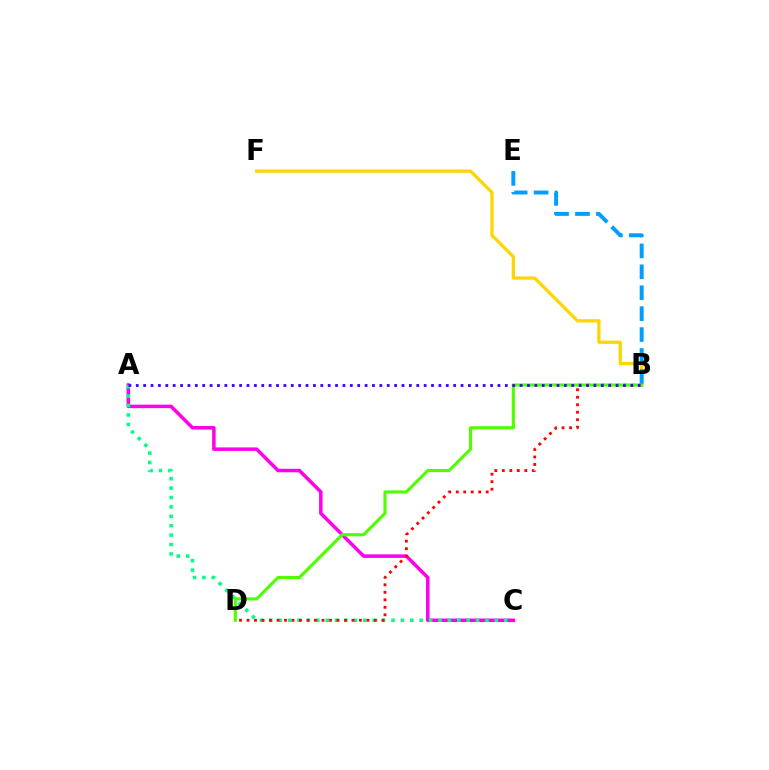{('A', 'C'): [{'color': '#ff00ed', 'line_style': 'solid', 'thickness': 2.53}, {'color': '#00ff86', 'line_style': 'dotted', 'thickness': 2.55}], ('B', 'F'): [{'color': '#ffd500', 'line_style': 'solid', 'thickness': 2.34}], ('B', 'D'): [{'color': '#ff0000', 'line_style': 'dotted', 'thickness': 2.04}, {'color': '#4fff00', 'line_style': 'solid', 'thickness': 2.24}], ('B', 'E'): [{'color': '#009eff', 'line_style': 'dashed', 'thickness': 2.84}], ('A', 'B'): [{'color': '#3700ff', 'line_style': 'dotted', 'thickness': 2.01}]}